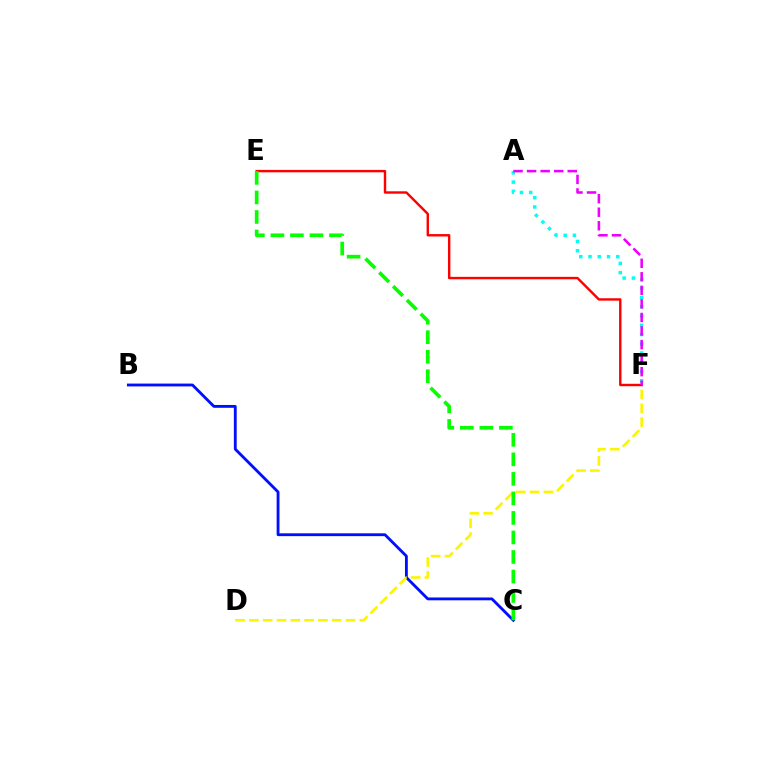{('B', 'C'): [{'color': '#0010ff', 'line_style': 'solid', 'thickness': 2.04}], ('D', 'F'): [{'color': '#fcf500', 'line_style': 'dashed', 'thickness': 1.88}], ('E', 'F'): [{'color': '#ff0000', 'line_style': 'solid', 'thickness': 1.74}], ('A', 'F'): [{'color': '#00fff6', 'line_style': 'dotted', 'thickness': 2.51}, {'color': '#ee00ff', 'line_style': 'dashed', 'thickness': 1.84}], ('C', 'E'): [{'color': '#08ff00', 'line_style': 'dashed', 'thickness': 2.65}]}